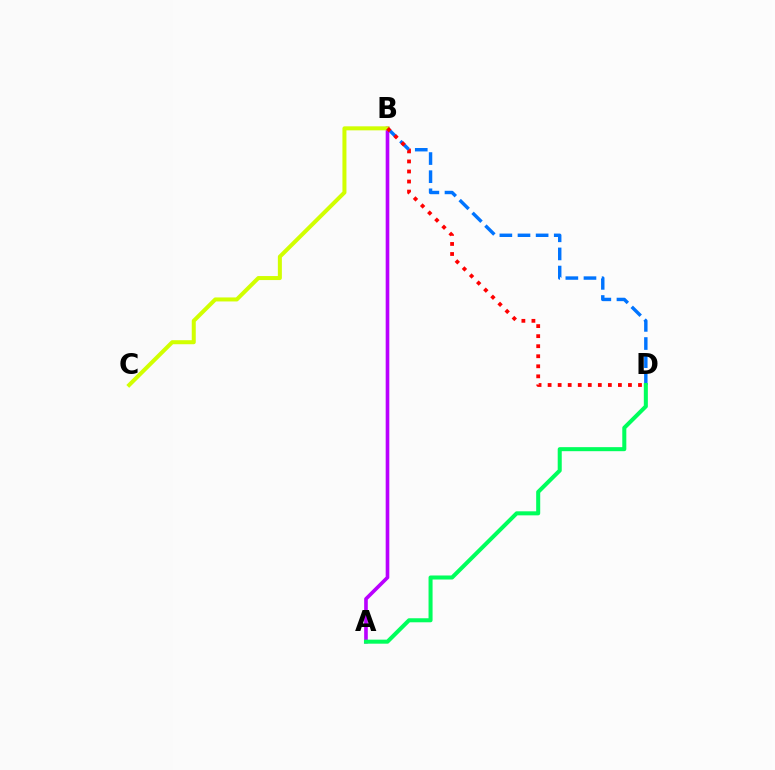{('B', 'D'): [{'color': '#0074ff', 'line_style': 'dashed', 'thickness': 2.46}, {'color': '#ff0000', 'line_style': 'dotted', 'thickness': 2.73}], ('A', 'B'): [{'color': '#b900ff', 'line_style': 'solid', 'thickness': 2.61}], ('B', 'C'): [{'color': '#d1ff00', 'line_style': 'solid', 'thickness': 2.89}], ('A', 'D'): [{'color': '#00ff5c', 'line_style': 'solid', 'thickness': 2.9}]}